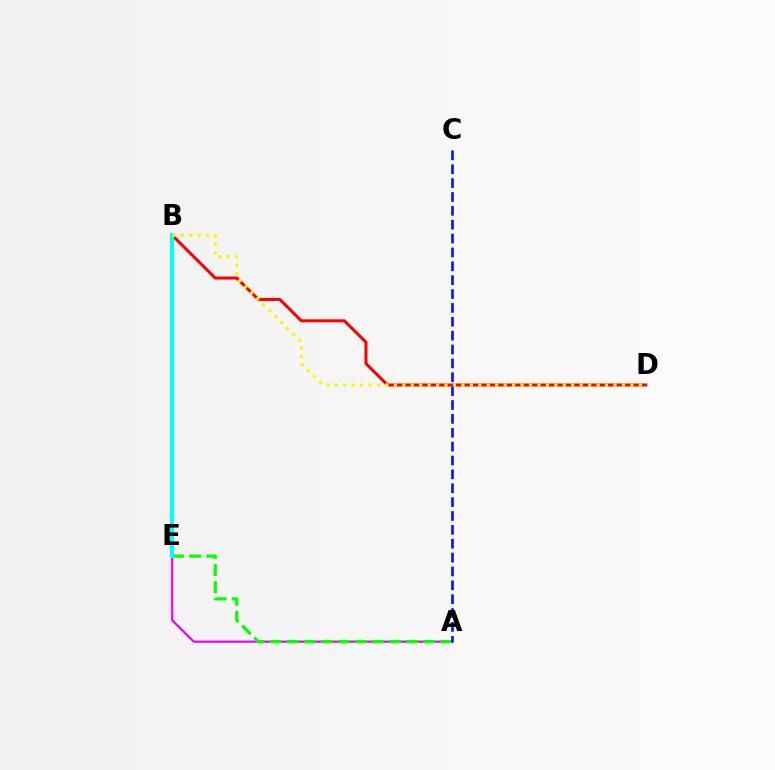{('A', 'E'): [{'color': '#ee00ff', 'line_style': 'solid', 'thickness': 1.6}, {'color': '#08ff00', 'line_style': 'dashed', 'thickness': 2.32}], ('B', 'D'): [{'color': '#ff0000', 'line_style': 'solid', 'thickness': 2.18}, {'color': '#fcf500', 'line_style': 'dotted', 'thickness': 2.3}], ('A', 'C'): [{'color': '#0010ff', 'line_style': 'dashed', 'thickness': 1.88}], ('B', 'E'): [{'color': '#00fff6', 'line_style': 'solid', 'thickness': 2.88}]}